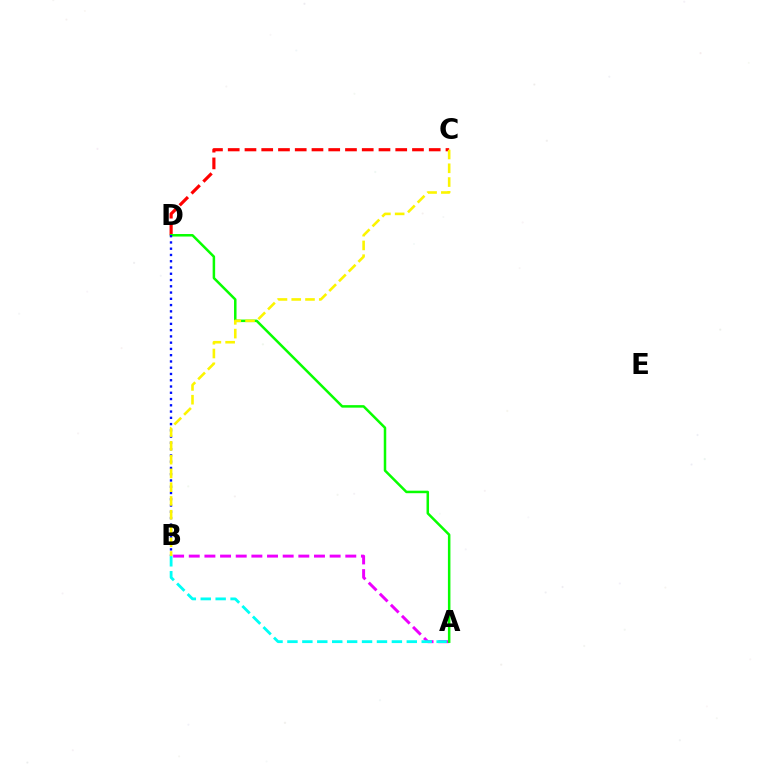{('A', 'B'): [{'color': '#ee00ff', 'line_style': 'dashed', 'thickness': 2.13}, {'color': '#00fff6', 'line_style': 'dashed', 'thickness': 2.03}], ('C', 'D'): [{'color': '#ff0000', 'line_style': 'dashed', 'thickness': 2.28}], ('A', 'D'): [{'color': '#08ff00', 'line_style': 'solid', 'thickness': 1.81}], ('B', 'D'): [{'color': '#0010ff', 'line_style': 'dotted', 'thickness': 1.7}], ('B', 'C'): [{'color': '#fcf500', 'line_style': 'dashed', 'thickness': 1.87}]}